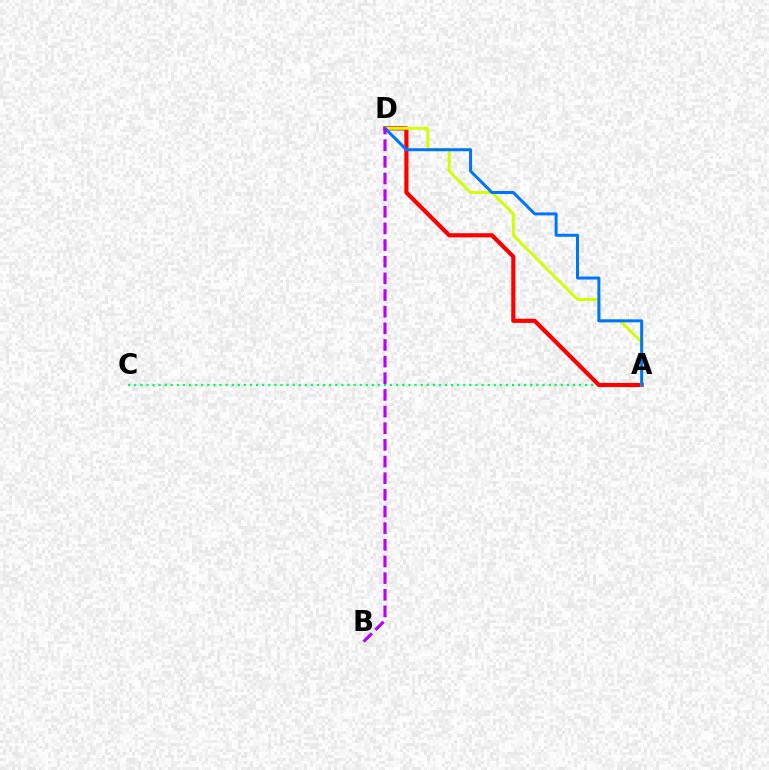{('A', 'C'): [{'color': '#00ff5c', 'line_style': 'dotted', 'thickness': 1.66}], ('A', 'D'): [{'color': '#ff0000', 'line_style': 'solid', 'thickness': 2.99}, {'color': '#d1ff00', 'line_style': 'solid', 'thickness': 2.11}, {'color': '#0074ff', 'line_style': 'solid', 'thickness': 2.16}], ('B', 'D'): [{'color': '#b900ff', 'line_style': 'dashed', 'thickness': 2.26}]}